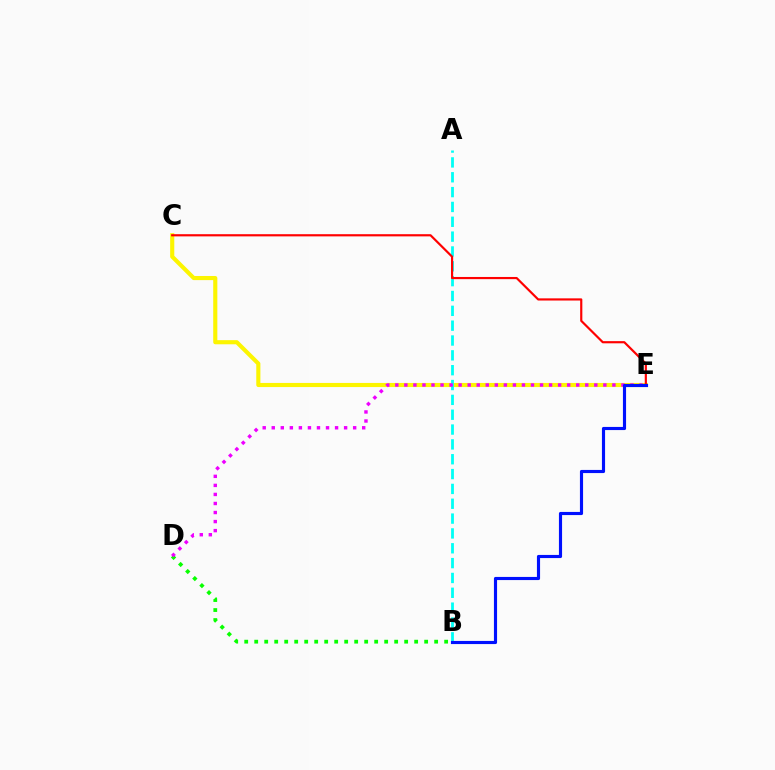{('C', 'E'): [{'color': '#fcf500', 'line_style': 'solid', 'thickness': 2.97}, {'color': '#ff0000', 'line_style': 'solid', 'thickness': 1.57}], ('B', 'D'): [{'color': '#08ff00', 'line_style': 'dotted', 'thickness': 2.72}], ('A', 'B'): [{'color': '#00fff6', 'line_style': 'dashed', 'thickness': 2.02}], ('D', 'E'): [{'color': '#ee00ff', 'line_style': 'dotted', 'thickness': 2.46}], ('B', 'E'): [{'color': '#0010ff', 'line_style': 'solid', 'thickness': 2.26}]}